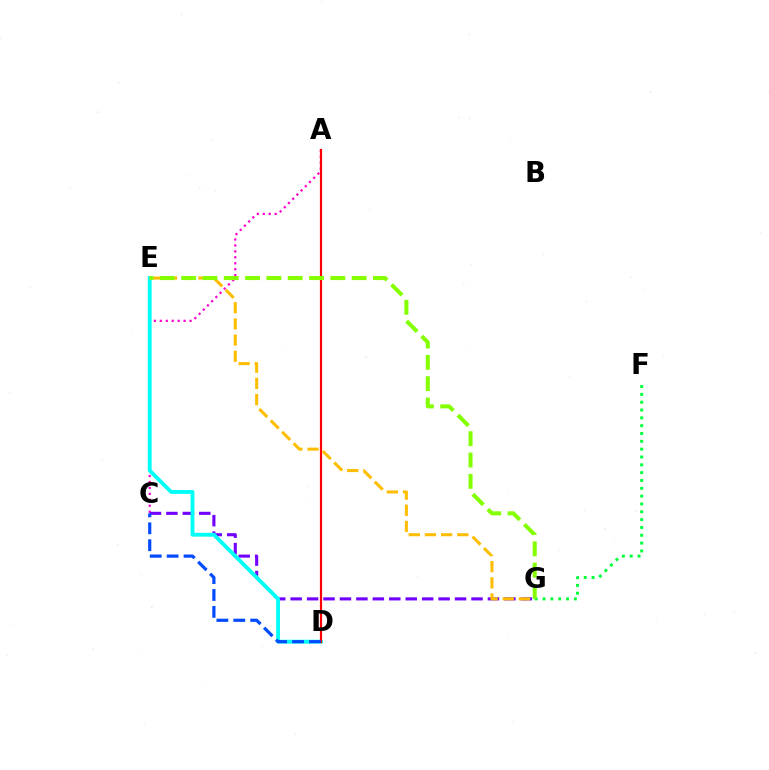{('A', 'C'): [{'color': '#ff00cf', 'line_style': 'dotted', 'thickness': 1.61}], ('C', 'G'): [{'color': '#7200ff', 'line_style': 'dashed', 'thickness': 2.23}], ('D', 'E'): [{'color': '#00fff6', 'line_style': 'solid', 'thickness': 2.77}], ('A', 'D'): [{'color': '#ff0000', 'line_style': 'solid', 'thickness': 1.57}], ('F', 'G'): [{'color': '#00ff39', 'line_style': 'dotted', 'thickness': 2.13}], ('E', 'G'): [{'color': '#ffbd00', 'line_style': 'dashed', 'thickness': 2.2}, {'color': '#84ff00', 'line_style': 'dashed', 'thickness': 2.9}], ('C', 'D'): [{'color': '#004bff', 'line_style': 'dashed', 'thickness': 2.3}]}